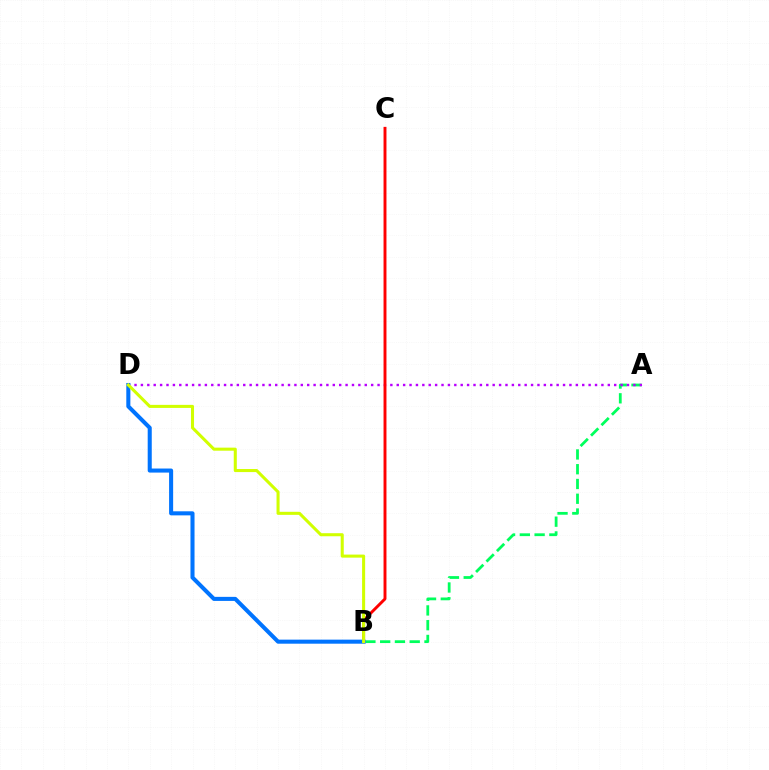{('A', 'B'): [{'color': '#00ff5c', 'line_style': 'dashed', 'thickness': 2.01}], ('A', 'D'): [{'color': '#b900ff', 'line_style': 'dotted', 'thickness': 1.74}], ('B', 'C'): [{'color': '#ff0000', 'line_style': 'solid', 'thickness': 2.1}], ('B', 'D'): [{'color': '#0074ff', 'line_style': 'solid', 'thickness': 2.92}, {'color': '#d1ff00', 'line_style': 'solid', 'thickness': 2.2}]}